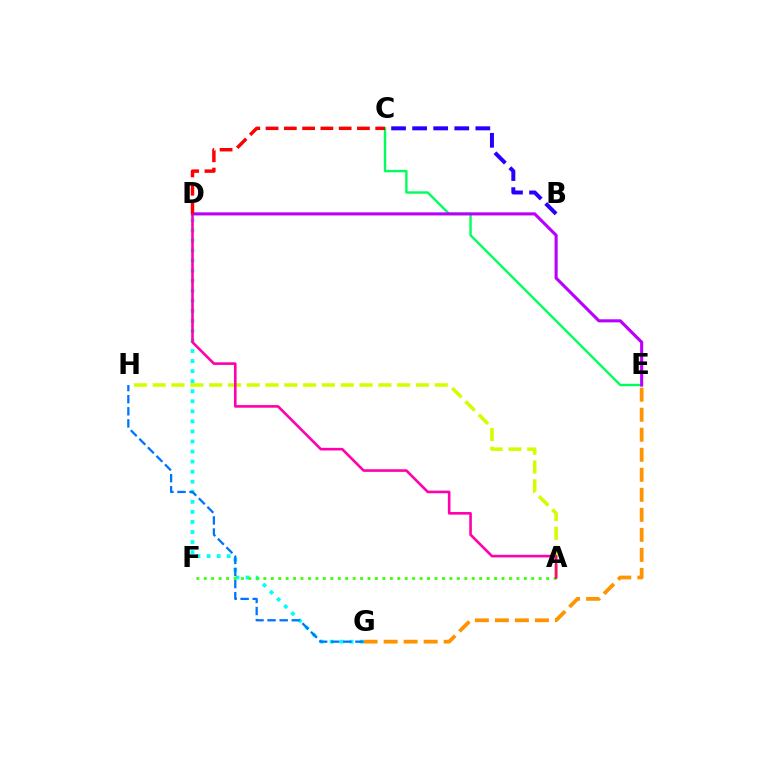{('E', 'G'): [{'color': '#ff9400', 'line_style': 'dashed', 'thickness': 2.72}], ('D', 'G'): [{'color': '#00fff6', 'line_style': 'dotted', 'thickness': 2.73}], ('G', 'H'): [{'color': '#0074ff', 'line_style': 'dashed', 'thickness': 1.64}], ('B', 'C'): [{'color': '#2500ff', 'line_style': 'dashed', 'thickness': 2.86}], ('A', 'H'): [{'color': '#d1ff00', 'line_style': 'dashed', 'thickness': 2.55}], ('C', 'E'): [{'color': '#00ff5c', 'line_style': 'solid', 'thickness': 1.72}], ('A', 'F'): [{'color': '#3dff00', 'line_style': 'dotted', 'thickness': 2.02}], ('A', 'D'): [{'color': '#ff00ac', 'line_style': 'solid', 'thickness': 1.88}], ('D', 'E'): [{'color': '#b900ff', 'line_style': 'solid', 'thickness': 2.23}], ('C', 'D'): [{'color': '#ff0000', 'line_style': 'dashed', 'thickness': 2.48}]}